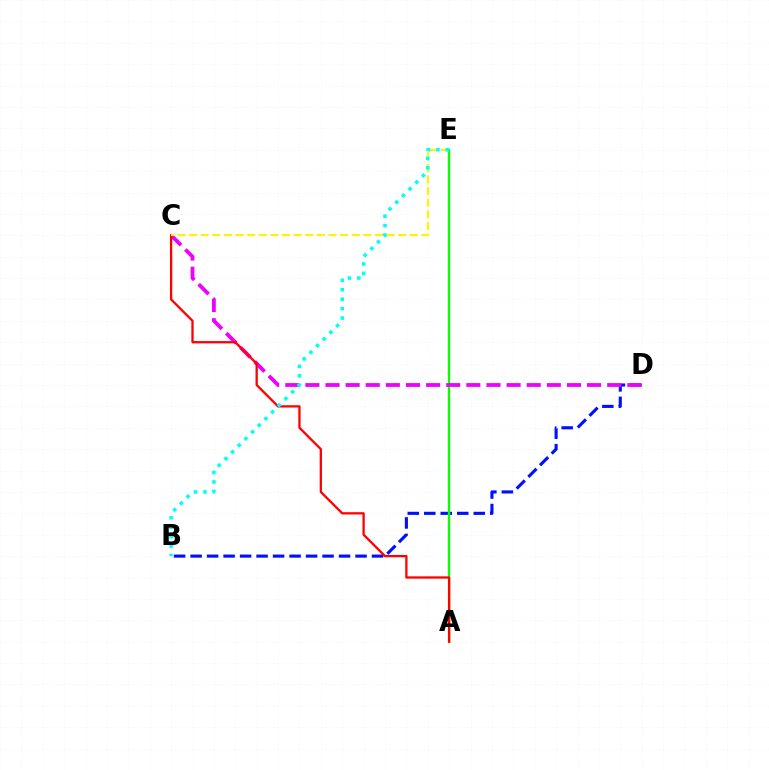{('B', 'D'): [{'color': '#0010ff', 'line_style': 'dashed', 'thickness': 2.24}], ('A', 'E'): [{'color': '#08ff00', 'line_style': 'solid', 'thickness': 1.69}], ('C', 'D'): [{'color': '#ee00ff', 'line_style': 'dashed', 'thickness': 2.73}], ('A', 'C'): [{'color': '#ff0000', 'line_style': 'solid', 'thickness': 1.65}], ('C', 'E'): [{'color': '#fcf500', 'line_style': 'dashed', 'thickness': 1.58}], ('B', 'E'): [{'color': '#00fff6', 'line_style': 'dotted', 'thickness': 2.56}]}